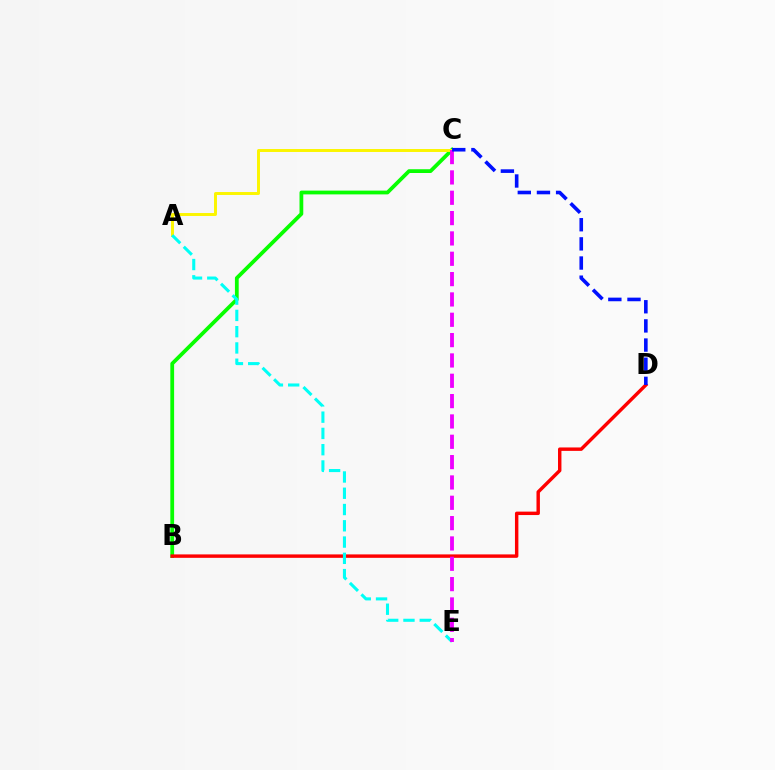{('B', 'C'): [{'color': '#08ff00', 'line_style': 'solid', 'thickness': 2.71}], ('A', 'C'): [{'color': '#fcf500', 'line_style': 'solid', 'thickness': 2.13}], ('B', 'D'): [{'color': '#ff0000', 'line_style': 'solid', 'thickness': 2.47}], ('A', 'E'): [{'color': '#00fff6', 'line_style': 'dashed', 'thickness': 2.21}], ('C', 'E'): [{'color': '#ee00ff', 'line_style': 'dashed', 'thickness': 2.76}], ('C', 'D'): [{'color': '#0010ff', 'line_style': 'dashed', 'thickness': 2.6}]}